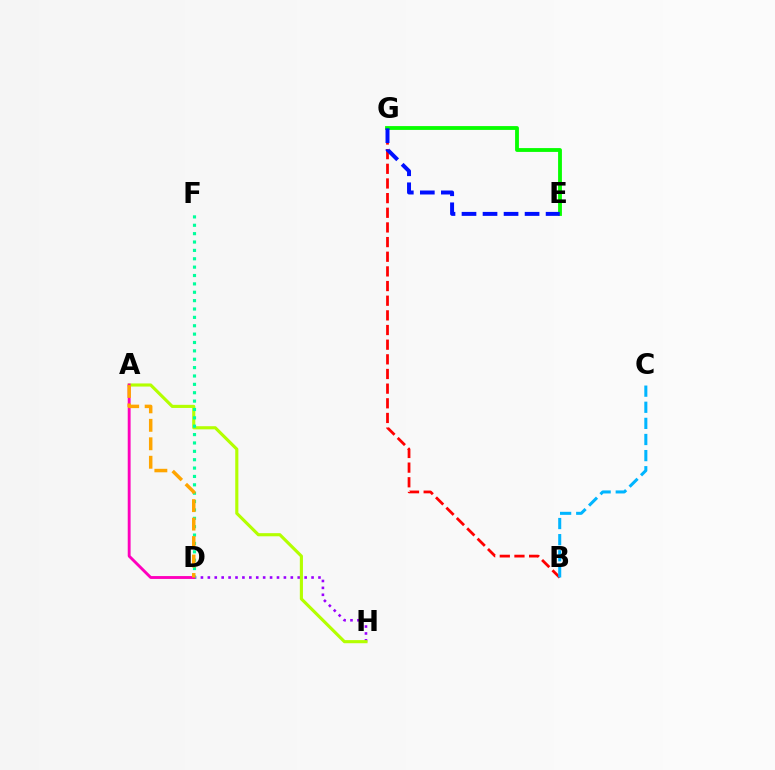{('D', 'H'): [{'color': '#9b00ff', 'line_style': 'dotted', 'thickness': 1.88}], ('A', 'H'): [{'color': '#b3ff00', 'line_style': 'solid', 'thickness': 2.25}], ('B', 'G'): [{'color': '#ff0000', 'line_style': 'dashed', 'thickness': 1.99}], ('E', 'G'): [{'color': '#08ff00', 'line_style': 'solid', 'thickness': 2.75}, {'color': '#0010ff', 'line_style': 'dashed', 'thickness': 2.86}], ('D', 'F'): [{'color': '#00ff9d', 'line_style': 'dotted', 'thickness': 2.27}], ('A', 'D'): [{'color': '#ff00bd', 'line_style': 'solid', 'thickness': 2.07}, {'color': '#ffa500', 'line_style': 'dashed', 'thickness': 2.51}], ('B', 'C'): [{'color': '#00b5ff', 'line_style': 'dashed', 'thickness': 2.19}]}